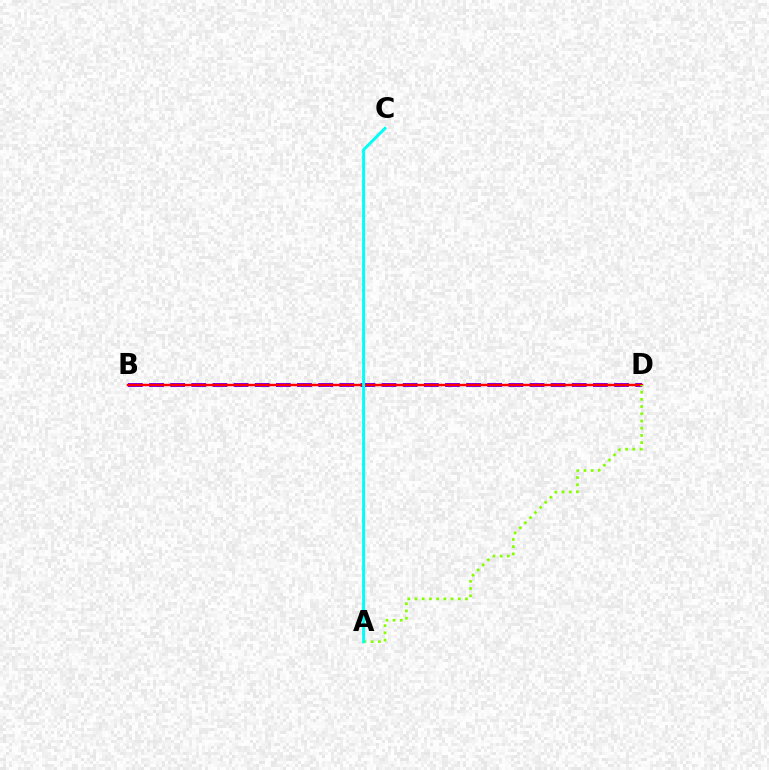{('B', 'D'): [{'color': '#7200ff', 'line_style': 'dashed', 'thickness': 2.87}, {'color': '#ff0000', 'line_style': 'solid', 'thickness': 1.75}], ('A', 'D'): [{'color': '#84ff00', 'line_style': 'dotted', 'thickness': 1.96}], ('A', 'C'): [{'color': '#00fff6', 'line_style': 'solid', 'thickness': 2.15}]}